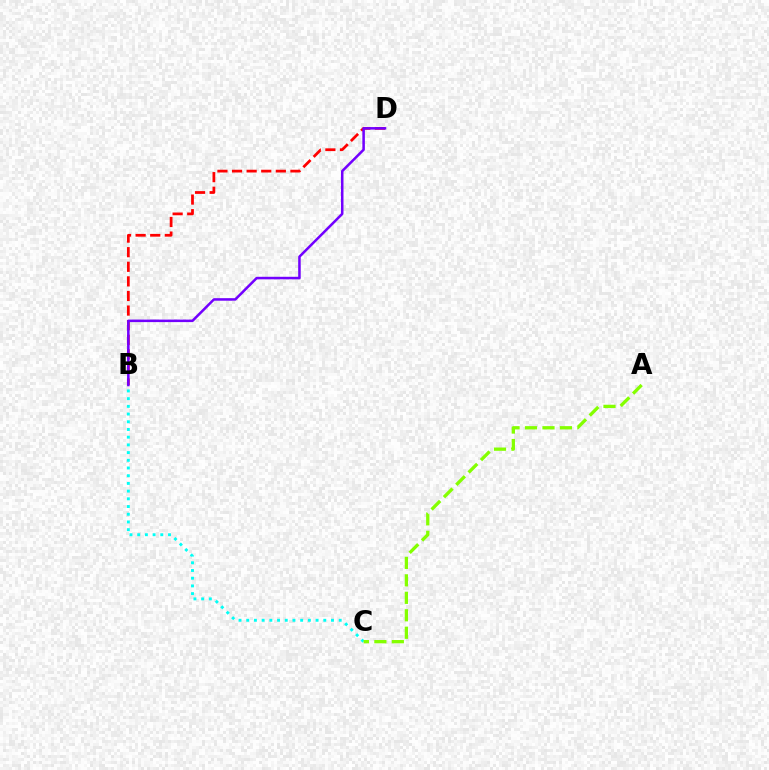{('B', 'D'): [{'color': '#ff0000', 'line_style': 'dashed', 'thickness': 1.98}, {'color': '#7200ff', 'line_style': 'solid', 'thickness': 1.82}], ('B', 'C'): [{'color': '#00fff6', 'line_style': 'dotted', 'thickness': 2.09}], ('A', 'C'): [{'color': '#84ff00', 'line_style': 'dashed', 'thickness': 2.37}]}